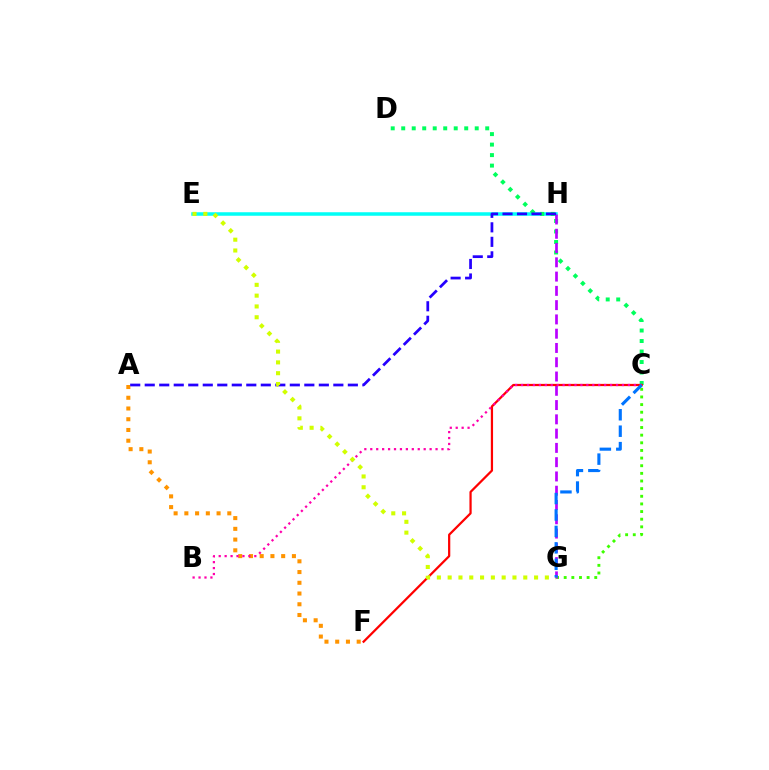{('A', 'F'): [{'color': '#ff9400', 'line_style': 'dotted', 'thickness': 2.92}], ('E', 'H'): [{'color': '#00fff6', 'line_style': 'solid', 'thickness': 2.53}], ('C', 'D'): [{'color': '#00ff5c', 'line_style': 'dotted', 'thickness': 2.85}], ('C', 'G'): [{'color': '#3dff00', 'line_style': 'dotted', 'thickness': 2.08}, {'color': '#0074ff', 'line_style': 'dashed', 'thickness': 2.23}], ('G', 'H'): [{'color': '#b900ff', 'line_style': 'dashed', 'thickness': 1.94}], ('A', 'H'): [{'color': '#2500ff', 'line_style': 'dashed', 'thickness': 1.97}], ('C', 'F'): [{'color': '#ff0000', 'line_style': 'solid', 'thickness': 1.61}], ('B', 'C'): [{'color': '#ff00ac', 'line_style': 'dotted', 'thickness': 1.61}], ('E', 'G'): [{'color': '#d1ff00', 'line_style': 'dotted', 'thickness': 2.93}]}